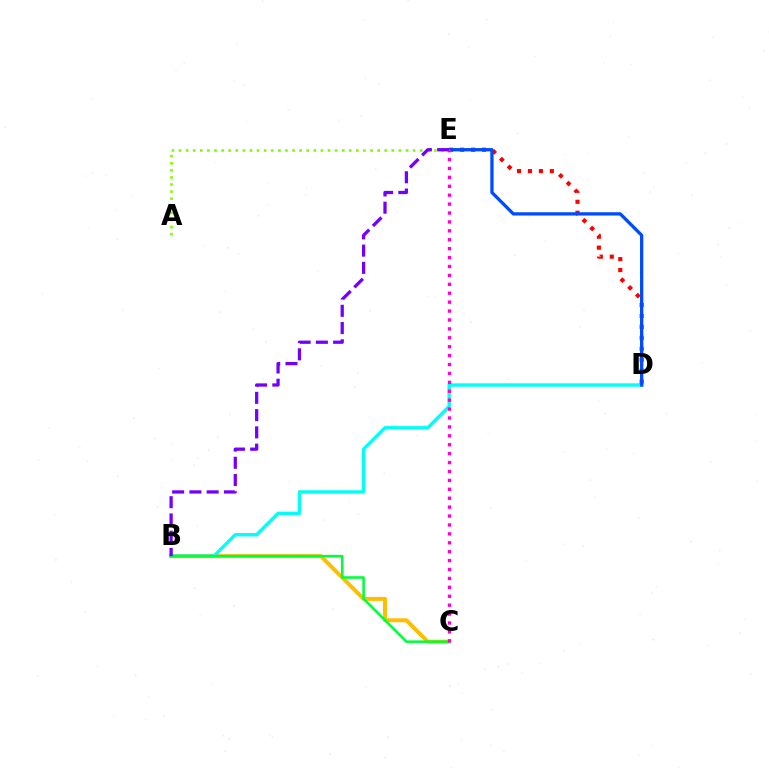{('B', 'C'): [{'color': '#ffbd00', 'line_style': 'solid', 'thickness': 2.85}, {'color': '#00ff39', 'line_style': 'solid', 'thickness': 1.82}], ('B', 'D'): [{'color': '#00fff6', 'line_style': 'solid', 'thickness': 2.42}], ('D', 'E'): [{'color': '#ff0000', 'line_style': 'dotted', 'thickness': 2.97}, {'color': '#004bff', 'line_style': 'solid', 'thickness': 2.37}], ('A', 'E'): [{'color': '#84ff00', 'line_style': 'dotted', 'thickness': 1.93}], ('B', 'E'): [{'color': '#7200ff', 'line_style': 'dashed', 'thickness': 2.34}], ('C', 'E'): [{'color': '#ff00cf', 'line_style': 'dotted', 'thickness': 2.42}]}